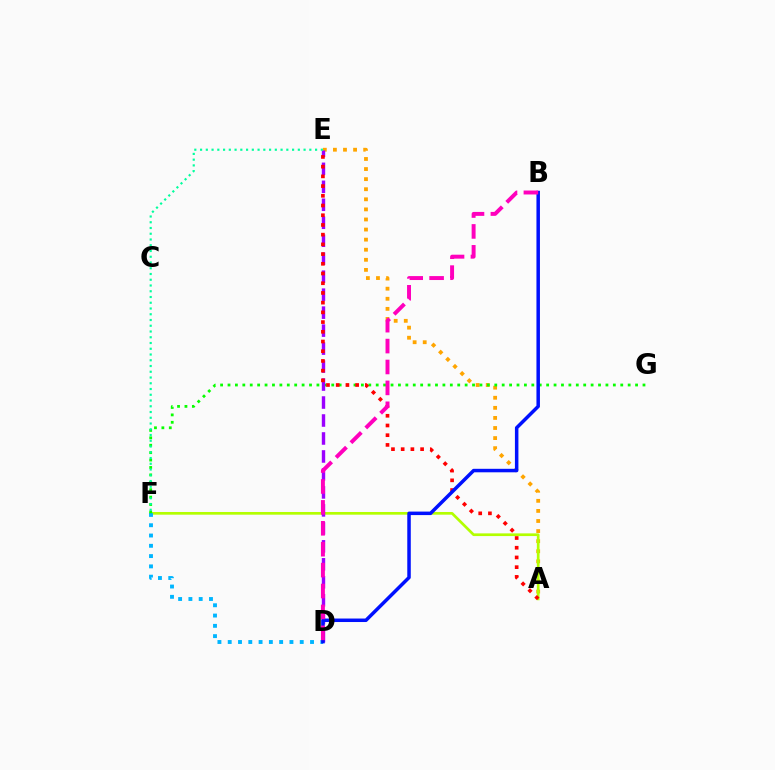{('A', 'E'): [{'color': '#ffa500', 'line_style': 'dotted', 'thickness': 2.74}, {'color': '#ff0000', 'line_style': 'dotted', 'thickness': 2.64}], ('A', 'F'): [{'color': '#b3ff00', 'line_style': 'solid', 'thickness': 1.94}], ('D', 'F'): [{'color': '#00b5ff', 'line_style': 'dotted', 'thickness': 2.8}], ('F', 'G'): [{'color': '#08ff00', 'line_style': 'dotted', 'thickness': 2.01}], ('D', 'E'): [{'color': '#9b00ff', 'line_style': 'dashed', 'thickness': 2.44}], ('B', 'D'): [{'color': '#0010ff', 'line_style': 'solid', 'thickness': 2.52}, {'color': '#ff00bd', 'line_style': 'dashed', 'thickness': 2.84}], ('E', 'F'): [{'color': '#00ff9d', 'line_style': 'dotted', 'thickness': 1.56}]}